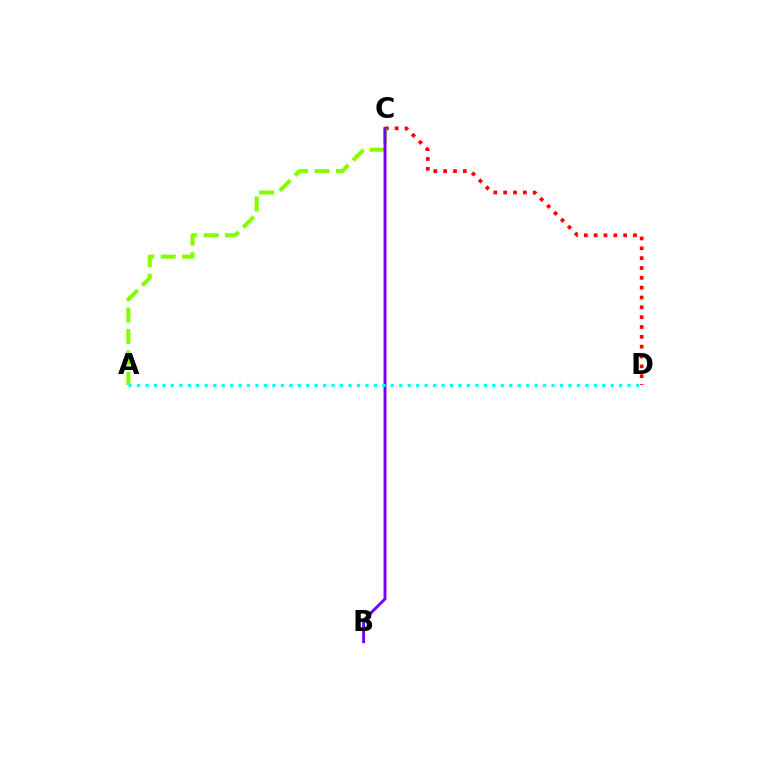{('C', 'D'): [{'color': '#ff0000', 'line_style': 'dotted', 'thickness': 2.67}], ('A', 'C'): [{'color': '#84ff00', 'line_style': 'dashed', 'thickness': 2.91}], ('B', 'C'): [{'color': '#7200ff', 'line_style': 'solid', 'thickness': 2.1}], ('A', 'D'): [{'color': '#00fff6', 'line_style': 'dotted', 'thickness': 2.3}]}